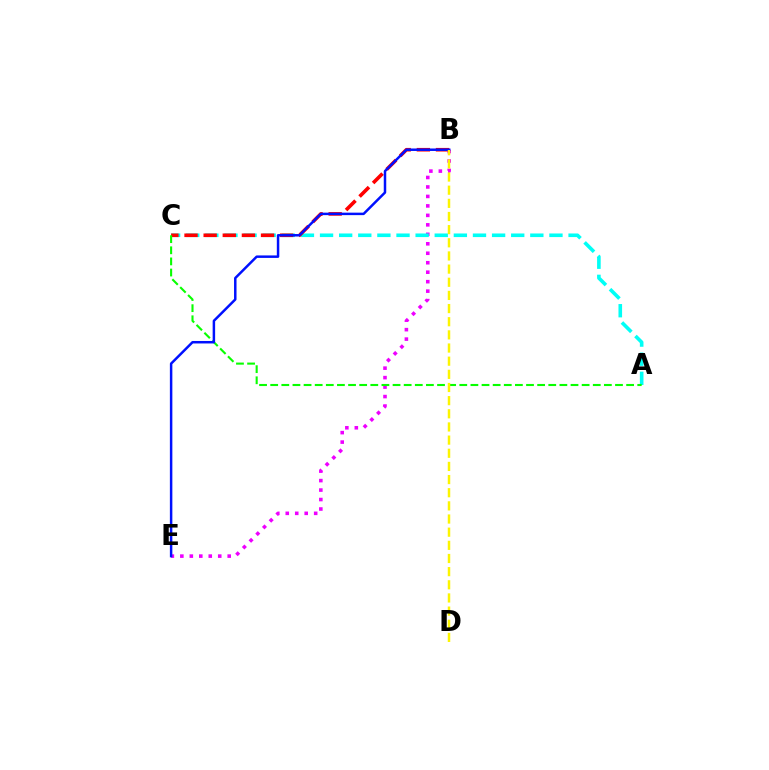{('B', 'E'): [{'color': '#ee00ff', 'line_style': 'dotted', 'thickness': 2.57}, {'color': '#0010ff', 'line_style': 'solid', 'thickness': 1.79}], ('A', 'C'): [{'color': '#00fff6', 'line_style': 'dashed', 'thickness': 2.6}, {'color': '#08ff00', 'line_style': 'dashed', 'thickness': 1.51}], ('B', 'C'): [{'color': '#ff0000', 'line_style': 'dashed', 'thickness': 2.6}], ('B', 'D'): [{'color': '#fcf500', 'line_style': 'dashed', 'thickness': 1.79}]}